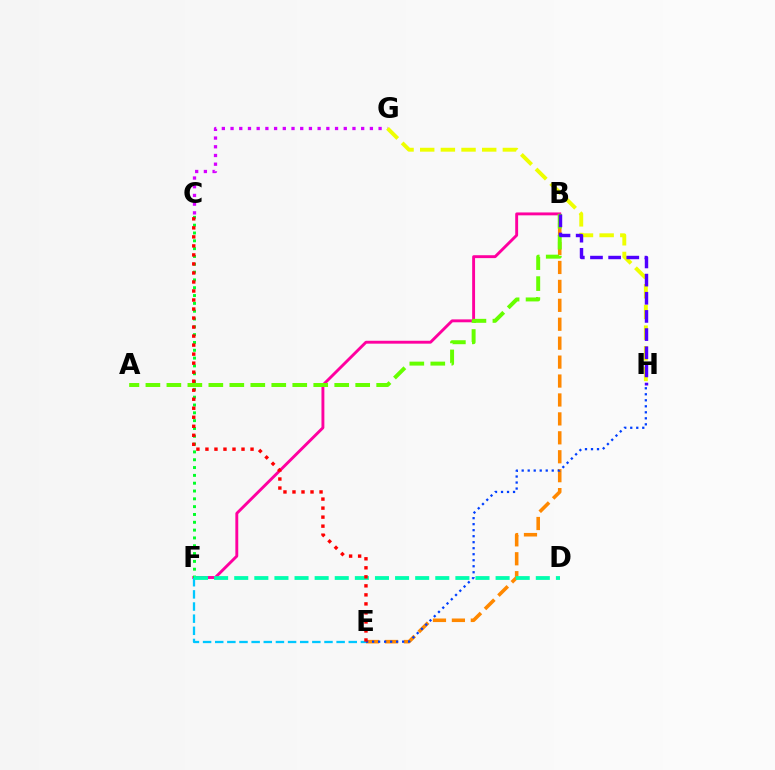{('B', 'E'): [{'color': '#ff8800', 'line_style': 'dashed', 'thickness': 2.57}], ('B', 'F'): [{'color': '#ff00a0', 'line_style': 'solid', 'thickness': 2.08}], ('C', 'G'): [{'color': '#d600ff', 'line_style': 'dotted', 'thickness': 2.37}], ('C', 'F'): [{'color': '#00ff27', 'line_style': 'dotted', 'thickness': 2.12}], ('G', 'H'): [{'color': '#eeff00', 'line_style': 'dashed', 'thickness': 2.81}], ('E', 'F'): [{'color': '#00c7ff', 'line_style': 'dashed', 'thickness': 1.65}], ('D', 'F'): [{'color': '#00ffaf', 'line_style': 'dashed', 'thickness': 2.73}], ('A', 'B'): [{'color': '#66ff00', 'line_style': 'dashed', 'thickness': 2.85}], ('E', 'H'): [{'color': '#003fff', 'line_style': 'dotted', 'thickness': 1.63}], ('B', 'H'): [{'color': '#4f00ff', 'line_style': 'dashed', 'thickness': 2.47}], ('C', 'E'): [{'color': '#ff0000', 'line_style': 'dotted', 'thickness': 2.45}]}